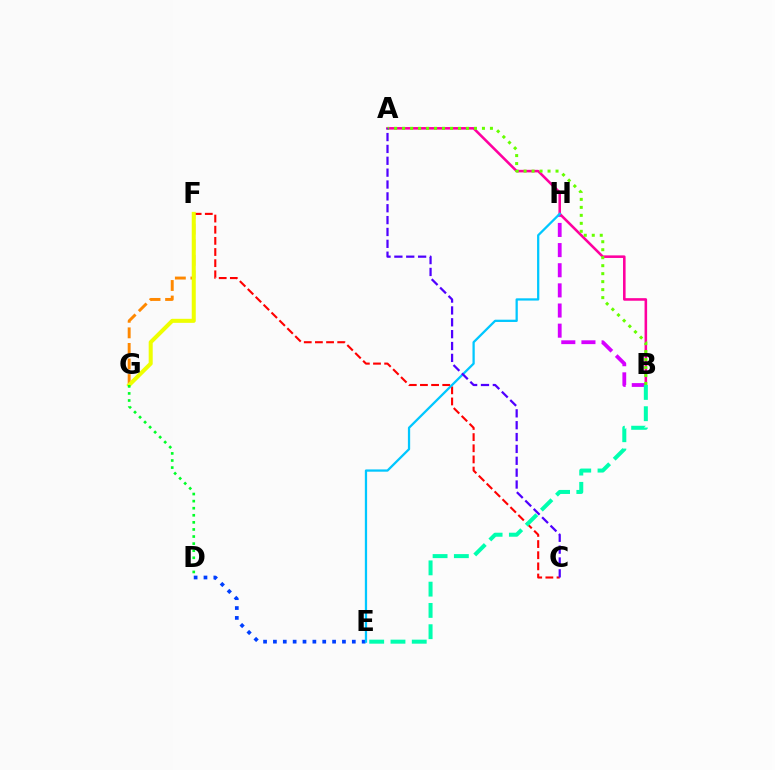{('D', 'E'): [{'color': '#003fff', 'line_style': 'dotted', 'thickness': 2.68}], ('B', 'H'): [{'color': '#d600ff', 'line_style': 'dashed', 'thickness': 2.74}], ('A', 'B'): [{'color': '#ff00a0', 'line_style': 'solid', 'thickness': 1.85}, {'color': '#66ff00', 'line_style': 'dotted', 'thickness': 2.17}], ('C', 'F'): [{'color': '#ff0000', 'line_style': 'dashed', 'thickness': 1.51}], ('F', 'G'): [{'color': '#ff8800', 'line_style': 'dashed', 'thickness': 2.12}, {'color': '#eeff00', 'line_style': 'solid', 'thickness': 2.9}], ('B', 'E'): [{'color': '#00ffaf', 'line_style': 'dashed', 'thickness': 2.89}], ('E', 'H'): [{'color': '#00c7ff', 'line_style': 'solid', 'thickness': 1.63}], ('A', 'C'): [{'color': '#4f00ff', 'line_style': 'dashed', 'thickness': 1.61}], ('D', 'G'): [{'color': '#00ff27', 'line_style': 'dotted', 'thickness': 1.92}]}